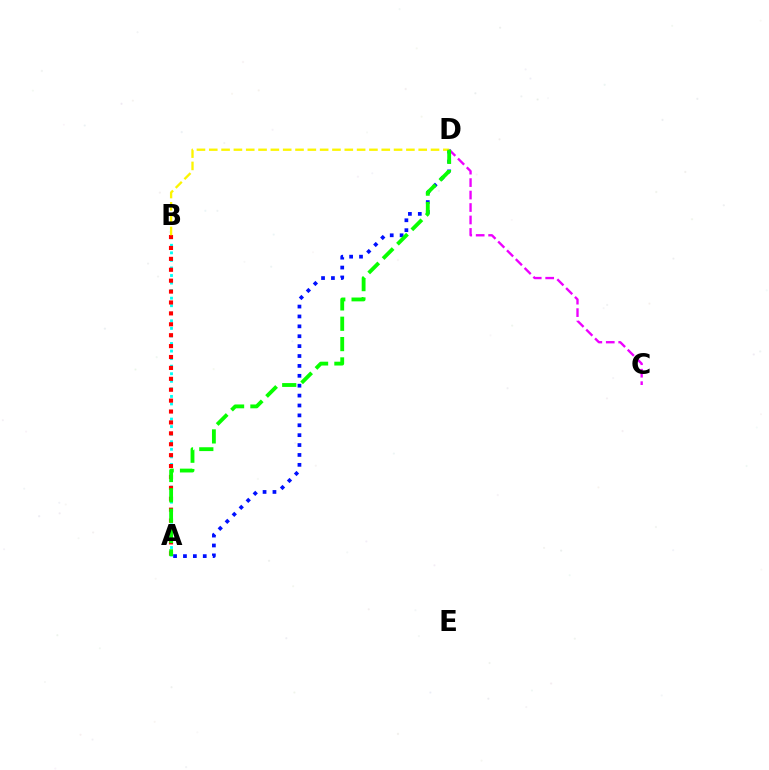{('A', 'B'): [{'color': '#00fff6', 'line_style': 'dotted', 'thickness': 2.05}, {'color': '#ff0000', 'line_style': 'dotted', 'thickness': 2.96}], ('C', 'D'): [{'color': '#ee00ff', 'line_style': 'dashed', 'thickness': 1.69}], ('A', 'D'): [{'color': '#0010ff', 'line_style': 'dotted', 'thickness': 2.69}, {'color': '#08ff00', 'line_style': 'dashed', 'thickness': 2.76}], ('B', 'D'): [{'color': '#fcf500', 'line_style': 'dashed', 'thickness': 1.67}]}